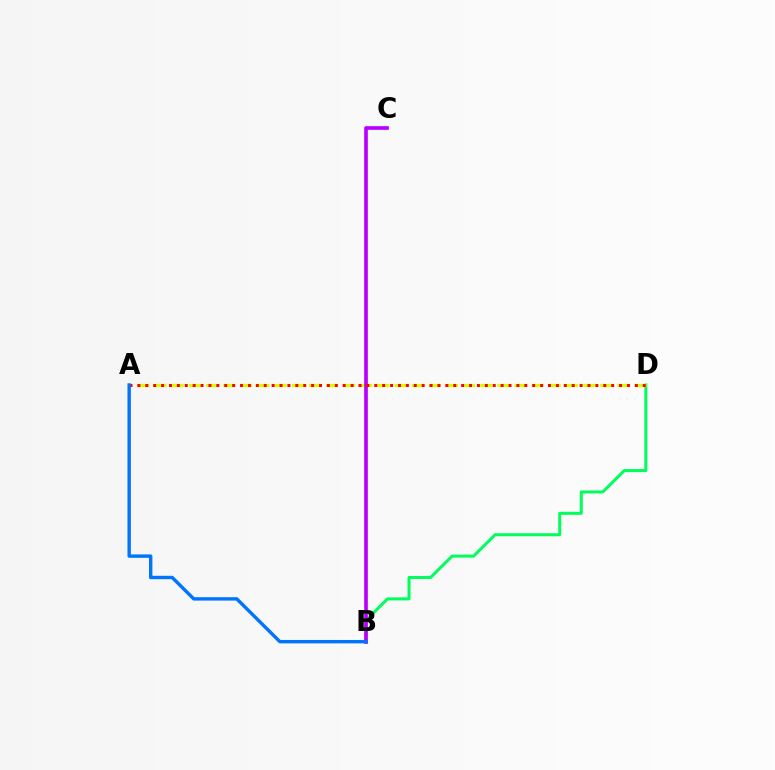{('B', 'D'): [{'color': '#00ff5c', 'line_style': 'solid', 'thickness': 2.17}], ('A', 'D'): [{'color': '#d1ff00', 'line_style': 'dashed', 'thickness': 2.33}, {'color': '#ff0000', 'line_style': 'dotted', 'thickness': 2.15}], ('B', 'C'): [{'color': '#b900ff', 'line_style': 'solid', 'thickness': 2.64}], ('A', 'B'): [{'color': '#0074ff', 'line_style': 'solid', 'thickness': 2.44}]}